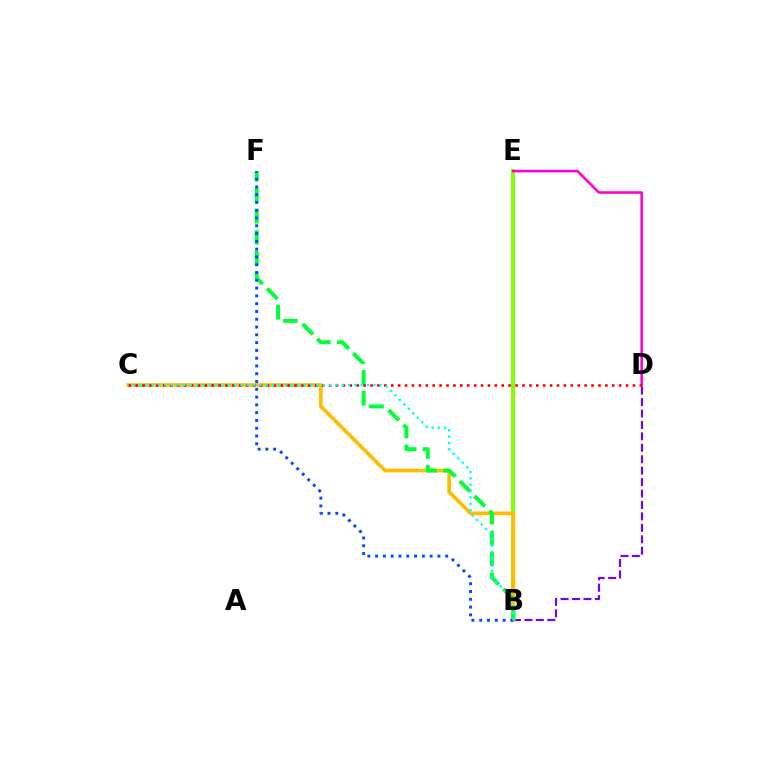{('B', 'E'): [{'color': '#84ff00', 'line_style': 'solid', 'thickness': 2.88}], ('B', 'D'): [{'color': '#7200ff', 'line_style': 'dashed', 'thickness': 1.55}], ('B', 'C'): [{'color': '#ffbd00', 'line_style': 'solid', 'thickness': 2.66}, {'color': '#00fff6', 'line_style': 'dotted', 'thickness': 1.72}], ('B', 'F'): [{'color': '#00ff39', 'line_style': 'dashed', 'thickness': 2.85}, {'color': '#004bff', 'line_style': 'dotted', 'thickness': 2.12}], ('D', 'E'): [{'color': '#ff00cf', 'line_style': 'solid', 'thickness': 1.84}], ('C', 'D'): [{'color': '#ff0000', 'line_style': 'dotted', 'thickness': 1.88}]}